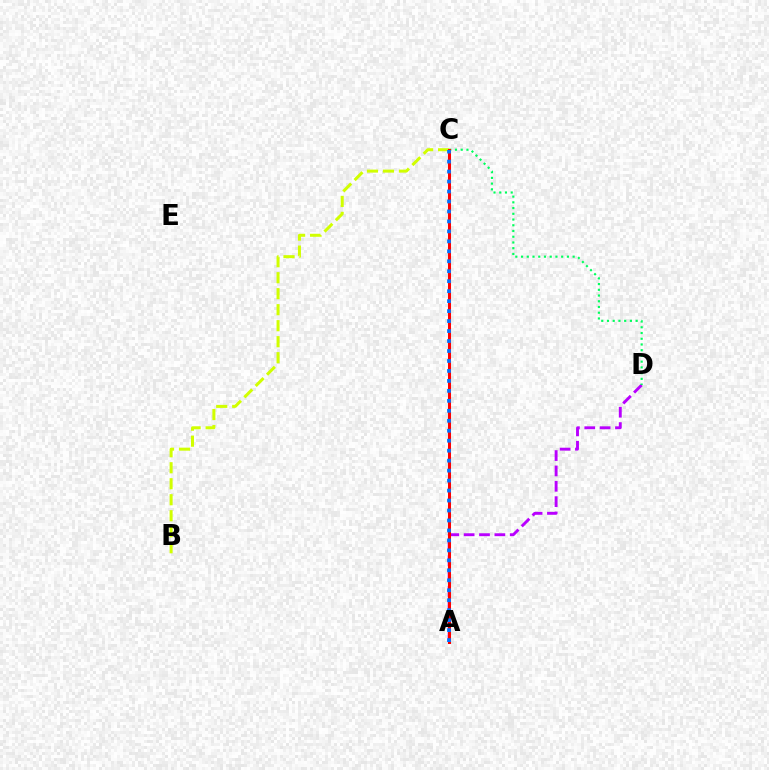{('A', 'D'): [{'color': '#b900ff', 'line_style': 'dashed', 'thickness': 2.09}], ('C', 'D'): [{'color': '#00ff5c', 'line_style': 'dotted', 'thickness': 1.56}], ('B', 'C'): [{'color': '#d1ff00', 'line_style': 'dashed', 'thickness': 2.17}], ('A', 'C'): [{'color': '#ff0000', 'line_style': 'solid', 'thickness': 2.19}, {'color': '#0074ff', 'line_style': 'dotted', 'thickness': 2.71}]}